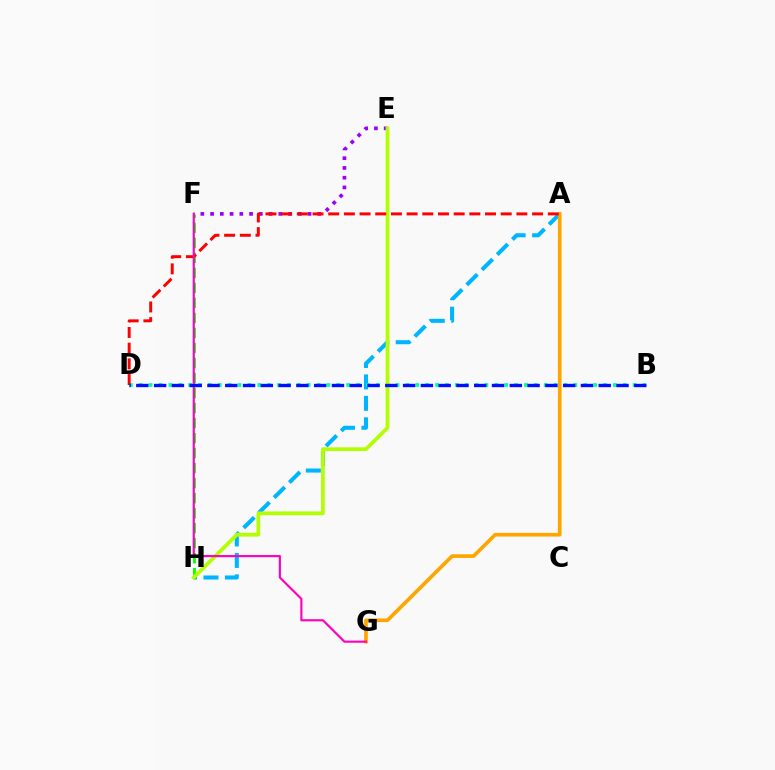{('A', 'H'): [{'color': '#00b5ff', 'line_style': 'dashed', 'thickness': 2.91}], ('F', 'H'): [{'color': '#08ff00', 'line_style': 'dashed', 'thickness': 2.04}], ('A', 'G'): [{'color': '#ffa500', 'line_style': 'solid', 'thickness': 2.65}], ('E', 'F'): [{'color': '#9b00ff', 'line_style': 'dotted', 'thickness': 2.65}], ('B', 'D'): [{'color': '#00ff9d', 'line_style': 'dotted', 'thickness': 2.68}, {'color': '#0010ff', 'line_style': 'dashed', 'thickness': 2.42}], ('E', 'H'): [{'color': '#b3ff00', 'line_style': 'solid', 'thickness': 2.68}], ('A', 'D'): [{'color': '#ff0000', 'line_style': 'dashed', 'thickness': 2.13}], ('F', 'G'): [{'color': '#ff00bd', 'line_style': 'solid', 'thickness': 1.55}]}